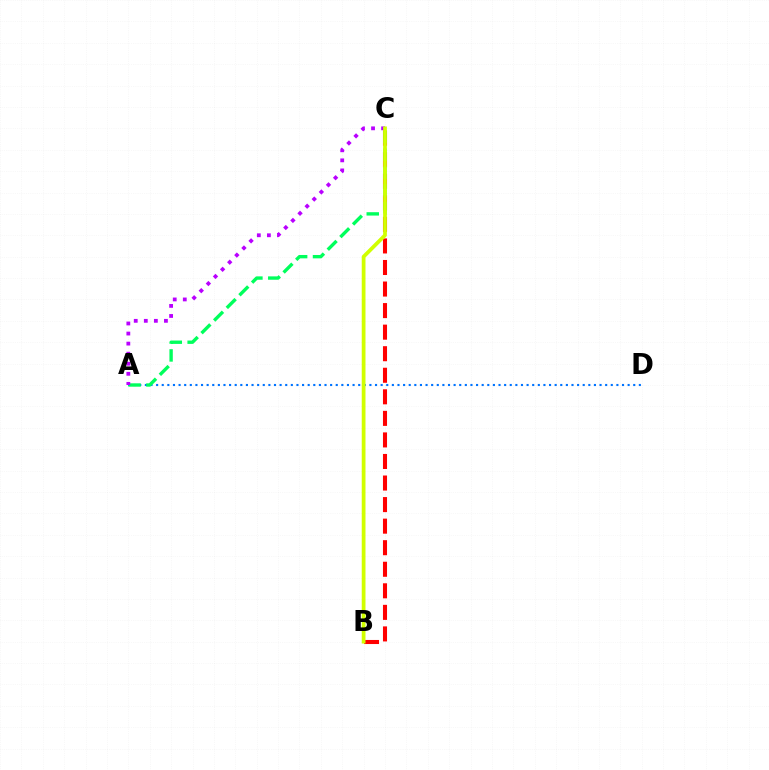{('A', 'D'): [{'color': '#0074ff', 'line_style': 'dotted', 'thickness': 1.53}], ('B', 'C'): [{'color': '#ff0000', 'line_style': 'dashed', 'thickness': 2.93}, {'color': '#d1ff00', 'line_style': 'solid', 'thickness': 2.7}], ('A', 'C'): [{'color': '#00ff5c', 'line_style': 'dashed', 'thickness': 2.43}, {'color': '#b900ff', 'line_style': 'dotted', 'thickness': 2.73}]}